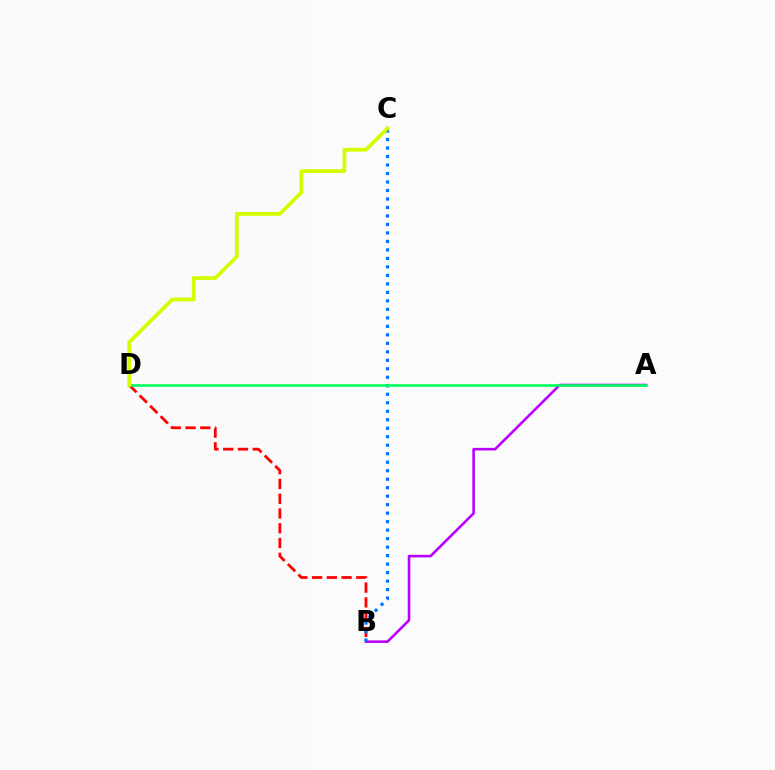{('B', 'D'): [{'color': '#ff0000', 'line_style': 'dashed', 'thickness': 2.01}], ('A', 'B'): [{'color': '#b900ff', 'line_style': 'solid', 'thickness': 1.86}], ('B', 'C'): [{'color': '#0074ff', 'line_style': 'dotted', 'thickness': 2.31}], ('A', 'D'): [{'color': '#00ff5c', 'line_style': 'solid', 'thickness': 1.91}], ('C', 'D'): [{'color': '#d1ff00', 'line_style': 'solid', 'thickness': 2.7}]}